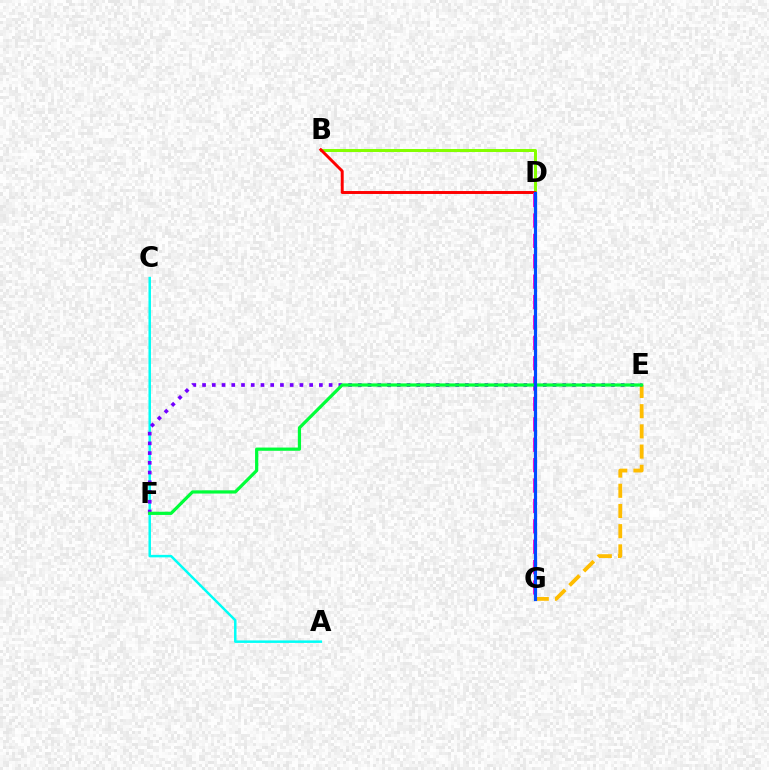{('B', 'D'): [{'color': '#84ff00', 'line_style': 'solid', 'thickness': 2.17}, {'color': '#ff0000', 'line_style': 'solid', 'thickness': 2.11}], ('E', 'G'): [{'color': '#ffbd00', 'line_style': 'dashed', 'thickness': 2.74}], ('A', 'C'): [{'color': '#00fff6', 'line_style': 'solid', 'thickness': 1.79}], ('D', 'G'): [{'color': '#ff00cf', 'line_style': 'dashed', 'thickness': 2.77}, {'color': '#004bff', 'line_style': 'solid', 'thickness': 2.29}], ('E', 'F'): [{'color': '#7200ff', 'line_style': 'dotted', 'thickness': 2.65}, {'color': '#00ff39', 'line_style': 'solid', 'thickness': 2.32}]}